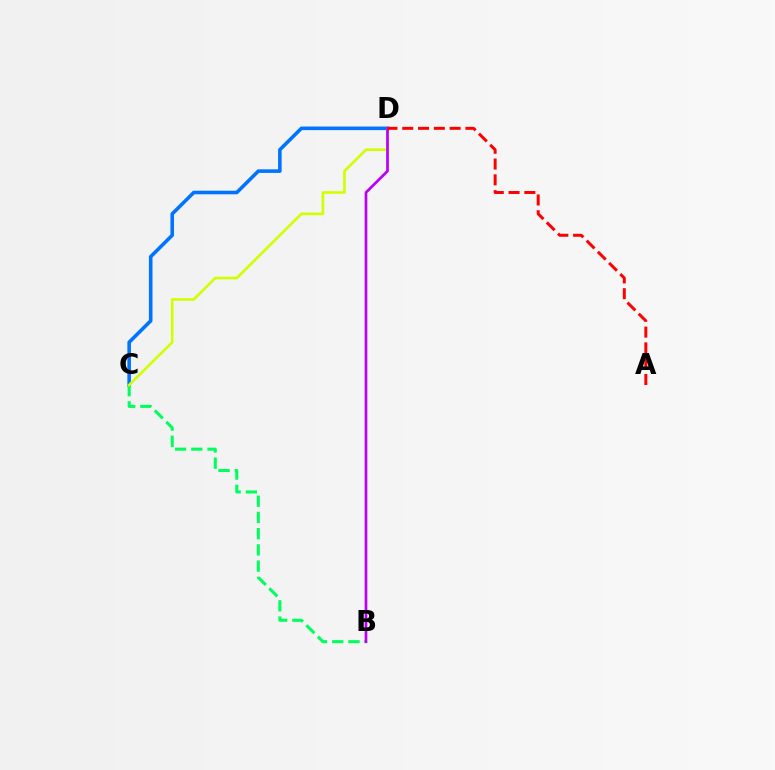{('C', 'D'): [{'color': '#0074ff', 'line_style': 'solid', 'thickness': 2.58}, {'color': '#d1ff00', 'line_style': 'solid', 'thickness': 1.9}], ('B', 'C'): [{'color': '#00ff5c', 'line_style': 'dashed', 'thickness': 2.2}], ('B', 'D'): [{'color': '#b900ff', 'line_style': 'solid', 'thickness': 1.96}], ('A', 'D'): [{'color': '#ff0000', 'line_style': 'dashed', 'thickness': 2.15}]}